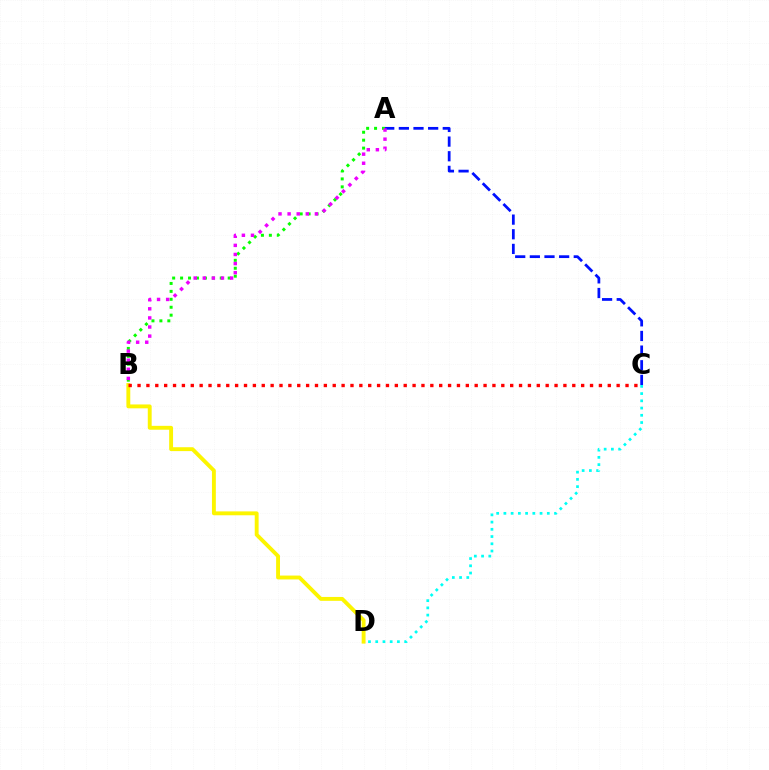{('C', 'D'): [{'color': '#00fff6', 'line_style': 'dotted', 'thickness': 1.97}], ('A', 'C'): [{'color': '#0010ff', 'line_style': 'dashed', 'thickness': 1.99}], ('B', 'D'): [{'color': '#fcf500', 'line_style': 'solid', 'thickness': 2.79}], ('A', 'B'): [{'color': '#08ff00', 'line_style': 'dotted', 'thickness': 2.16}, {'color': '#ee00ff', 'line_style': 'dotted', 'thickness': 2.47}], ('B', 'C'): [{'color': '#ff0000', 'line_style': 'dotted', 'thickness': 2.41}]}